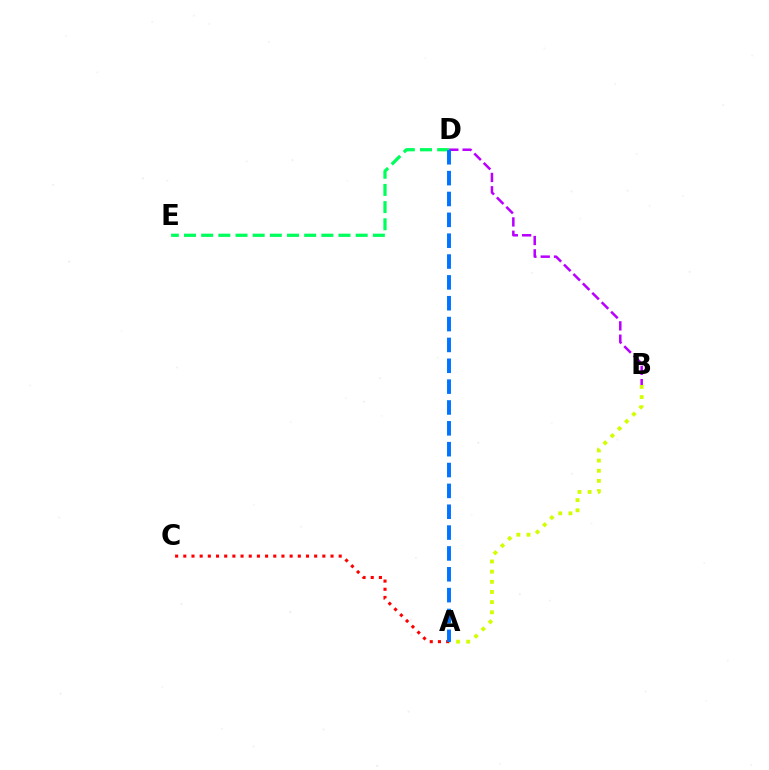{('A', 'B'): [{'color': '#d1ff00', 'line_style': 'dotted', 'thickness': 2.76}], ('D', 'E'): [{'color': '#00ff5c', 'line_style': 'dashed', 'thickness': 2.33}], ('B', 'D'): [{'color': '#b900ff', 'line_style': 'dashed', 'thickness': 1.81}], ('A', 'C'): [{'color': '#ff0000', 'line_style': 'dotted', 'thickness': 2.22}], ('A', 'D'): [{'color': '#0074ff', 'line_style': 'dashed', 'thickness': 2.83}]}